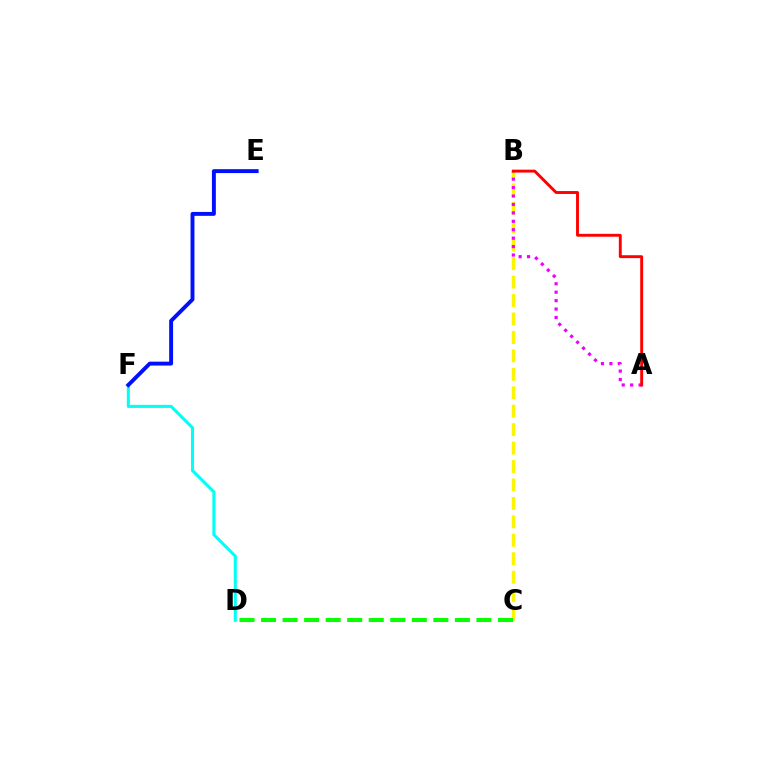{('B', 'C'): [{'color': '#fcf500', 'line_style': 'dashed', 'thickness': 2.51}], ('A', 'B'): [{'color': '#ee00ff', 'line_style': 'dotted', 'thickness': 2.29}, {'color': '#ff0000', 'line_style': 'solid', 'thickness': 2.09}], ('D', 'F'): [{'color': '#00fff6', 'line_style': 'solid', 'thickness': 2.21}], ('C', 'D'): [{'color': '#08ff00', 'line_style': 'dashed', 'thickness': 2.93}], ('E', 'F'): [{'color': '#0010ff', 'line_style': 'solid', 'thickness': 2.81}]}